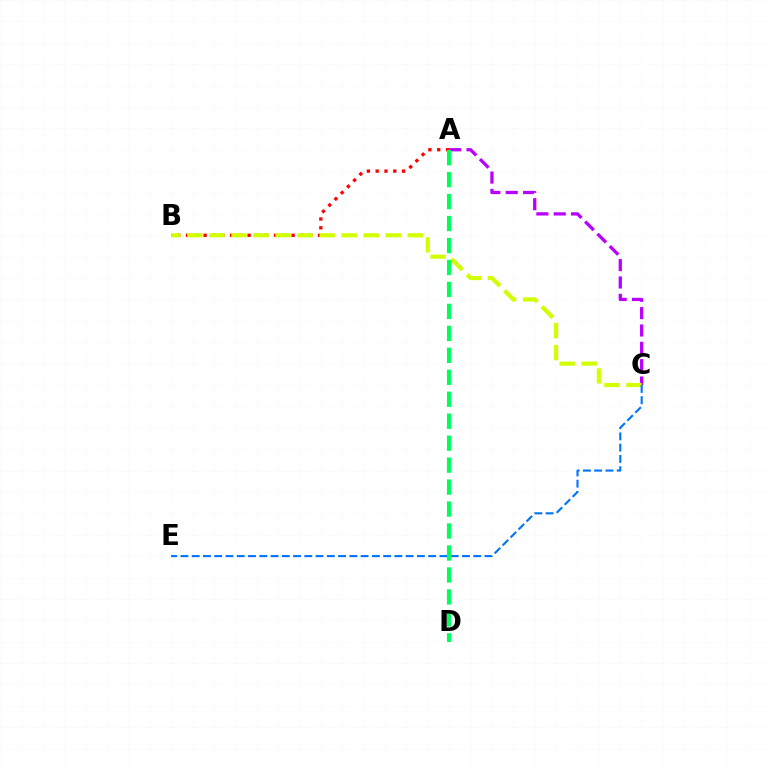{('A', 'C'): [{'color': '#b900ff', 'line_style': 'dashed', 'thickness': 2.36}], ('A', 'B'): [{'color': '#ff0000', 'line_style': 'dotted', 'thickness': 2.39}], ('B', 'C'): [{'color': '#d1ff00', 'line_style': 'dashed', 'thickness': 3.0}], ('C', 'E'): [{'color': '#0074ff', 'line_style': 'dashed', 'thickness': 1.53}], ('A', 'D'): [{'color': '#00ff5c', 'line_style': 'dashed', 'thickness': 2.98}]}